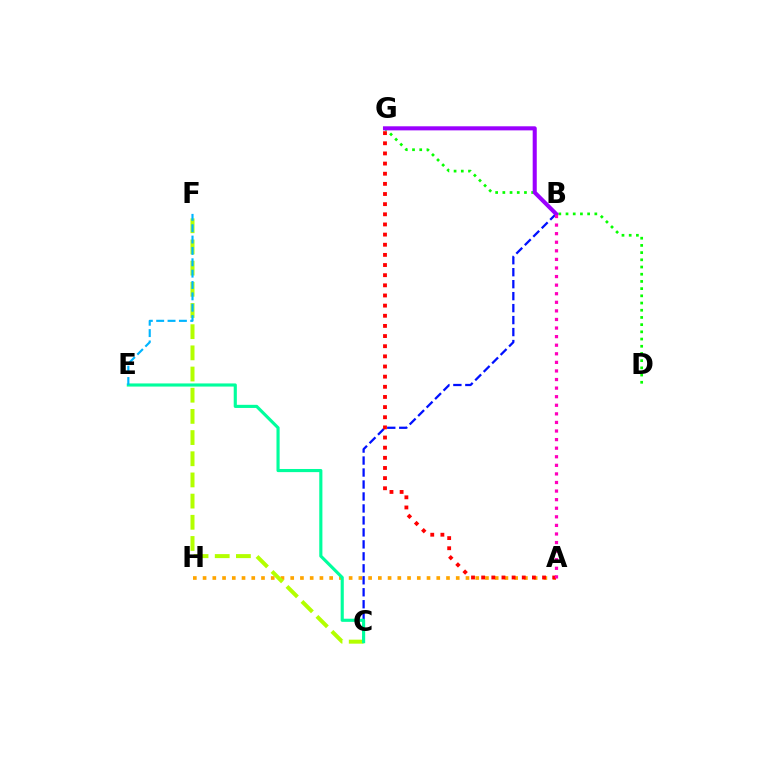{('A', 'H'): [{'color': '#ffa500', 'line_style': 'dotted', 'thickness': 2.65}], ('D', 'G'): [{'color': '#08ff00', 'line_style': 'dotted', 'thickness': 1.96}], ('B', 'C'): [{'color': '#0010ff', 'line_style': 'dashed', 'thickness': 1.63}], ('A', 'G'): [{'color': '#ff0000', 'line_style': 'dotted', 'thickness': 2.76}], ('C', 'F'): [{'color': '#b3ff00', 'line_style': 'dashed', 'thickness': 2.88}], ('B', 'G'): [{'color': '#9b00ff', 'line_style': 'solid', 'thickness': 2.93}], ('C', 'E'): [{'color': '#00ff9d', 'line_style': 'solid', 'thickness': 2.26}], ('E', 'F'): [{'color': '#00b5ff', 'line_style': 'dashed', 'thickness': 1.54}], ('A', 'B'): [{'color': '#ff00bd', 'line_style': 'dotted', 'thickness': 2.33}]}